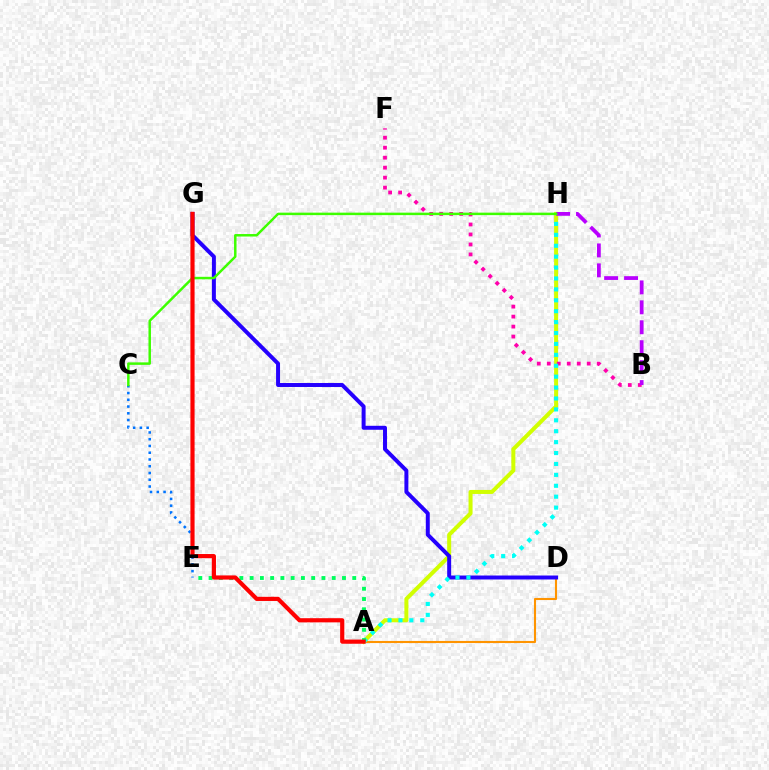{('A', 'D'): [{'color': '#ff9400', 'line_style': 'solid', 'thickness': 1.51}], ('A', 'H'): [{'color': '#d1ff00', 'line_style': 'solid', 'thickness': 2.89}, {'color': '#00fff6', 'line_style': 'dotted', 'thickness': 2.96}], ('D', 'G'): [{'color': '#2500ff', 'line_style': 'solid', 'thickness': 2.86}], ('B', 'F'): [{'color': '#ff00ac', 'line_style': 'dotted', 'thickness': 2.71}], ('B', 'H'): [{'color': '#b900ff', 'line_style': 'dashed', 'thickness': 2.71}], ('A', 'E'): [{'color': '#00ff5c', 'line_style': 'dotted', 'thickness': 2.79}], ('C', 'E'): [{'color': '#0074ff', 'line_style': 'dotted', 'thickness': 1.84}], ('C', 'H'): [{'color': '#3dff00', 'line_style': 'solid', 'thickness': 1.79}], ('A', 'G'): [{'color': '#ff0000', 'line_style': 'solid', 'thickness': 3.0}]}